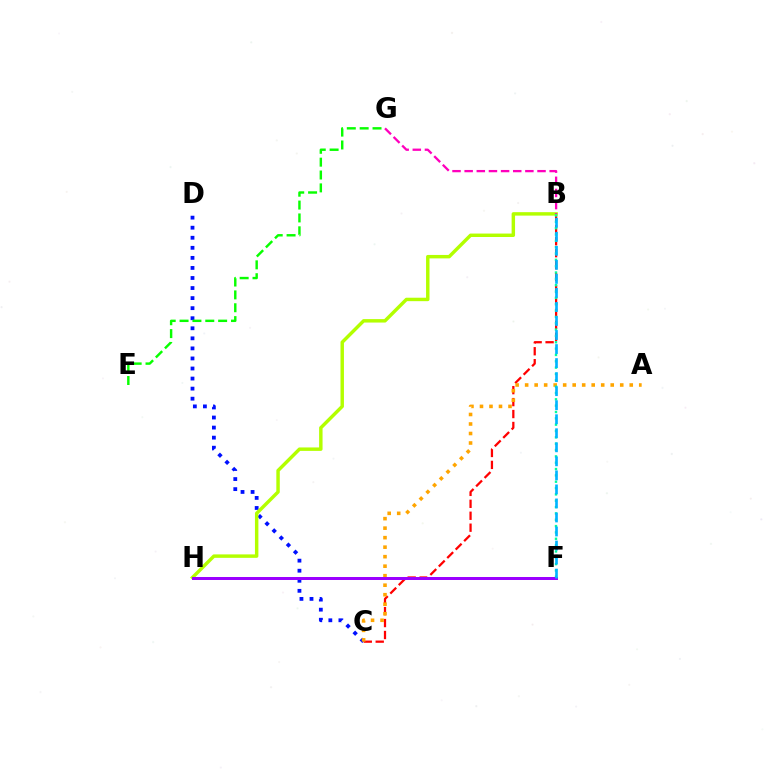{('C', 'D'): [{'color': '#0010ff', 'line_style': 'dotted', 'thickness': 2.73}], ('B', 'C'): [{'color': '#ff0000', 'line_style': 'dashed', 'thickness': 1.62}], ('A', 'C'): [{'color': '#ffa500', 'line_style': 'dotted', 'thickness': 2.58}], ('B', 'H'): [{'color': '#b3ff00', 'line_style': 'solid', 'thickness': 2.48}], ('E', 'G'): [{'color': '#08ff00', 'line_style': 'dashed', 'thickness': 1.75}], ('B', 'G'): [{'color': '#ff00bd', 'line_style': 'dashed', 'thickness': 1.65}], ('B', 'F'): [{'color': '#00ff9d', 'line_style': 'dotted', 'thickness': 1.72}, {'color': '#00b5ff', 'line_style': 'dashed', 'thickness': 1.91}], ('F', 'H'): [{'color': '#9b00ff', 'line_style': 'solid', 'thickness': 2.15}]}